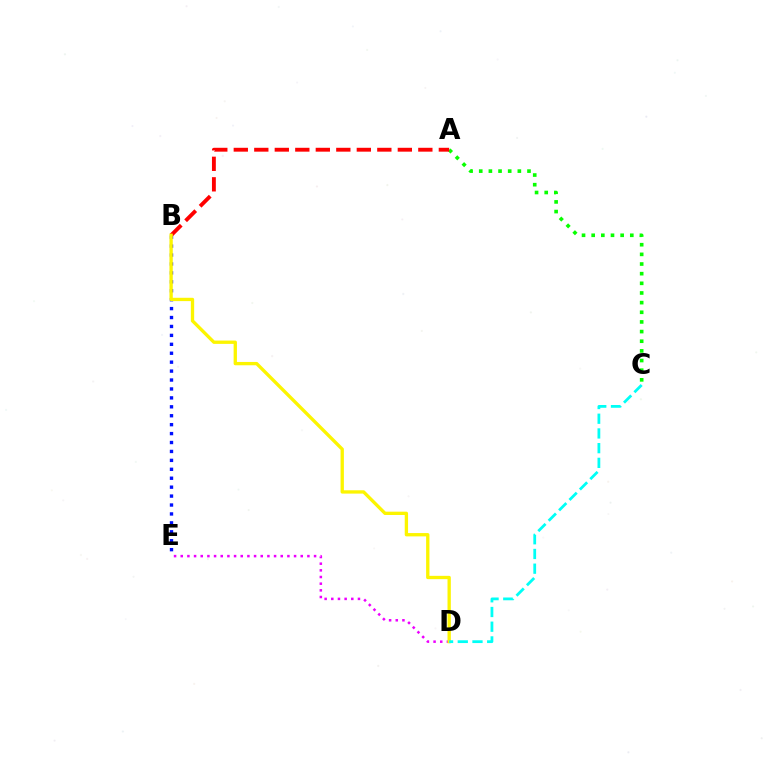{('A', 'C'): [{'color': '#08ff00', 'line_style': 'dotted', 'thickness': 2.62}], ('D', 'E'): [{'color': '#ee00ff', 'line_style': 'dotted', 'thickness': 1.81}], ('B', 'E'): [{'color': '#0010ff', 'line_style': 'dotted', 'thickness': 2.43}], ('A', 'B'): [{'color': '#ff0000', 'line_style': 'dashed', 'thickness': 2.79}], ('B', 'D'): [{'color': '#fcf500', 'line_style': 'solid', 'thickness': 2.39}], ('C', 'D'): [{'color': '#00fff6', 'line_style': 'dashed', 'thickness': 2.0}]}